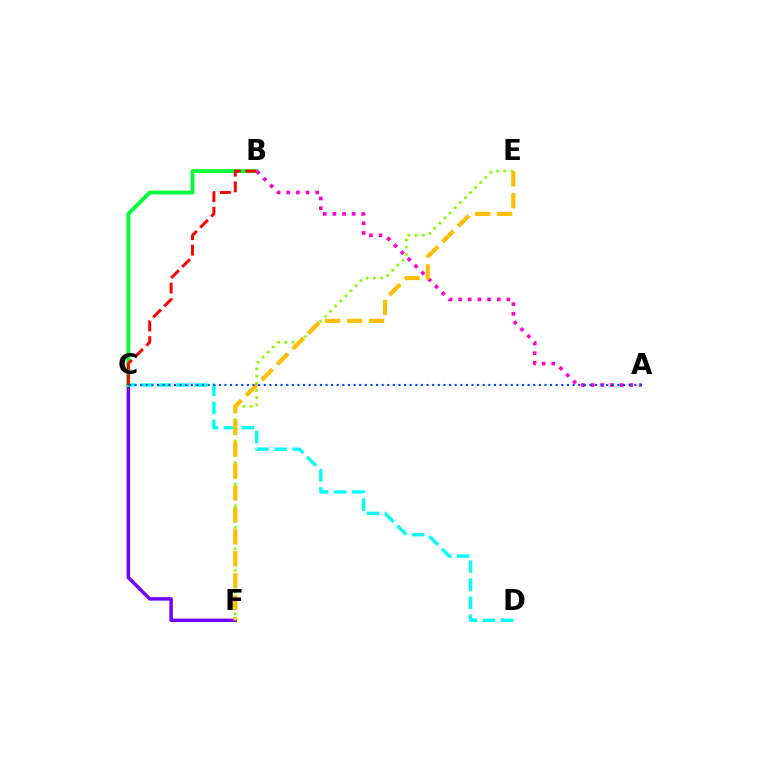{('C', 'D'): [{'color': '#00fff6', 'line_style': 'dashed', 'thickness': 2.45}], ('C', 'F'): [{'color': '#7200ff', 'line_style': 'solid', 'thickness': 2.49}], ('B', 'C'): [{'color': '#00ff39', 'line_style': 'solid', 'thickness': 2.77}, {'color': '#ff0000', 'line_style': 'dashed', 'thickness': 2.12}], ('E', 'F'): [{'color': '#84ff00', 'line_style': 'dotted', 'thickness': 1.96}, {'color': '#ffbd00', 'line_style': 'dashed', 'thickness': 2.98}], ('A', 'B'): [{'color': '#ff00cf', 'line_style': 'dotted', 'thickness': 2.62}], ('A', 'C'): [{'color': '#004bff', 'line_style': 'dotted', 'thickness': 1.53}]}